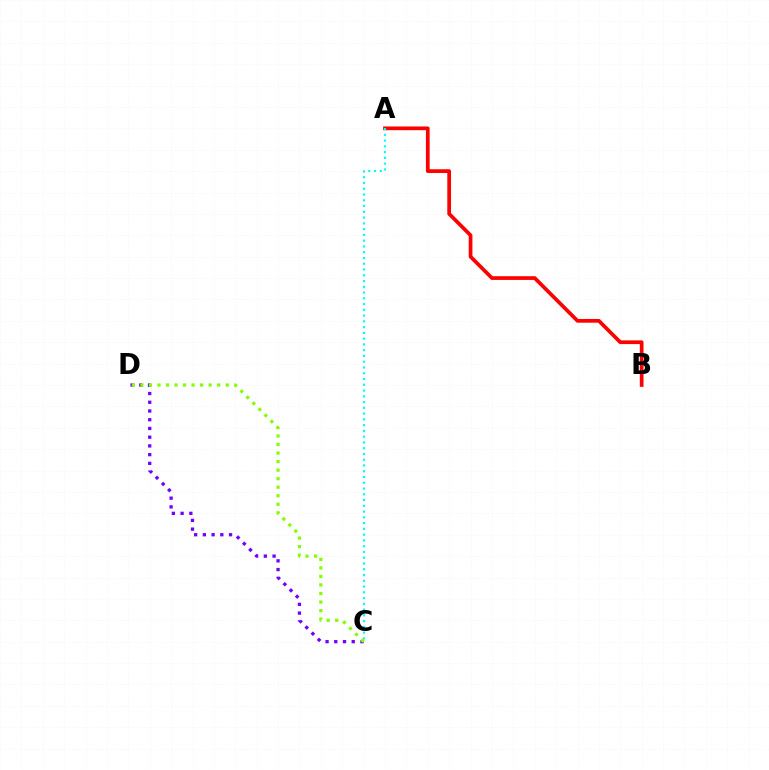{('A', 'B'): [{'color': '#ff0000', 'line_style': 'solid', 'thickness': 2.68}], ('A', 'C'): [{'color': '#00fff6', 'line_style': 'dotted', 'thickness': 1.57}], ('C', 'D'): [{'color': '#7200ff', 'line_style': 'dotted', 'thickness': 2.37}, {'color': '#84ff00', 'line_style': 'dotted', 'thickness': 2.32}]}